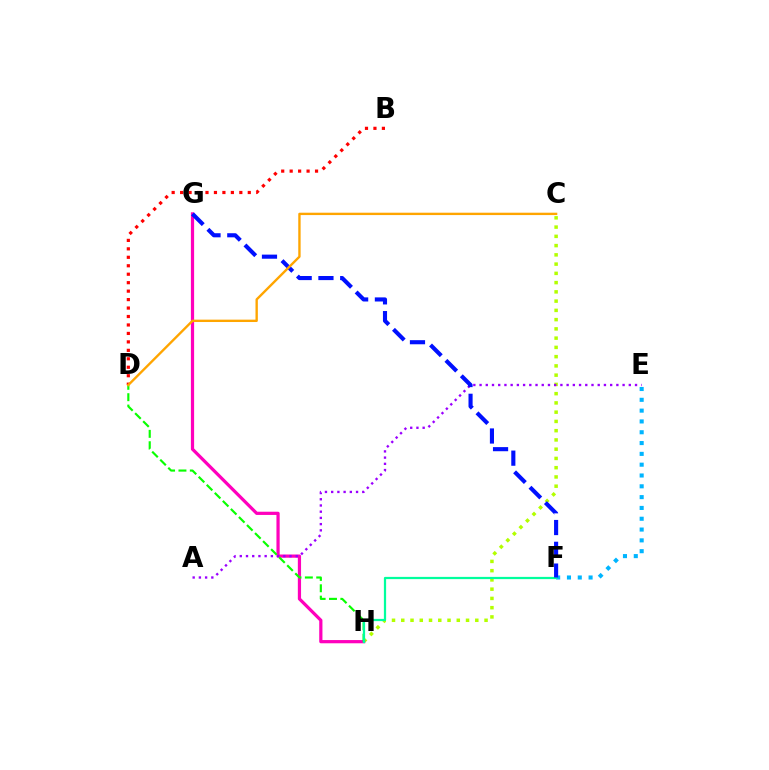{('E', 'F'): [{'color': '#00b5ff', 'line_style': 'dotted', 'thickness': 2.94}], ('C', 'H'): [{'color': '#b3ff00', 'line_style': 'dotted', 'thickness': 2.51}], ('G', 'H'): [{'color': '#ff00bd', 'line_style': 'solid', 'thickness': 2.32}], ('D', 'H'): [{'color': '#08ff00', 'line_style': 'dashed', 'thickness': 1.55}], ('A', 'E'): [{'color': '#9b00ff', 'line_style': 'dotted', 'thickness': 1.69}], ('F', 'H'): [{'color': '#00ff9d', 'line_style': 'solid', 'thickness': 1.61}], ('F', 'G'): [{'color': '#0010ff', 'line_style': 'dashed', 'thickness': 2.96}], ('B', 'D'): [{'color': '#ff0000', 'line_style': 'dotted', 'thickness': 2.3}], ('C', 'D'): [{'color': '#ffa500', 'line_style': 'solid', 'thickness': 1.71}]}